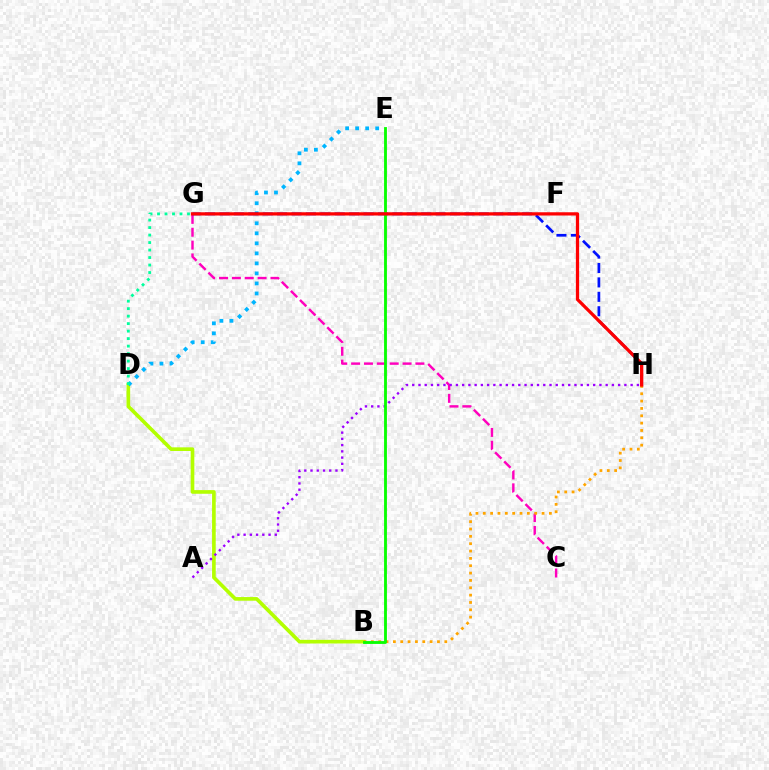{('C', 'G'): [{'color': '#ff00bd', 'line_style': 'dashed', 'thickness': 1.75}], ('B', 'D'): [{'color': '#b3ff00', 'line_style': 'solid', 'thickness': 2.63}], ('B', 'H'): [{'color': '#ffa500', 'line_style': 'dotted', 'thickness': 2.0}], ('D', 'E'): [{'color': '#00b5ff', 'line_style': 'dotted', 'thickness': 2.72}], ('G', 'H'): [{'color': '#0010ff', 'line_style': 'dashed', 'thickness': 1.96}, {'color': '#ff0000', 'line_style': 'solid', 'thickness': 2.34}], ('D', 'G'): [{'color': '#00ff9d', 'line_style': 'dotted', 'thickness': 2.04}], ('A', 'H'): [{'color': '#9b00ff', 'line_style': 'dotted', 'thickness': 1.7}], ('B', 'E'): [{'color': '#08ff00', 'line_style': 'solid', 'thickness': 2.05}]}